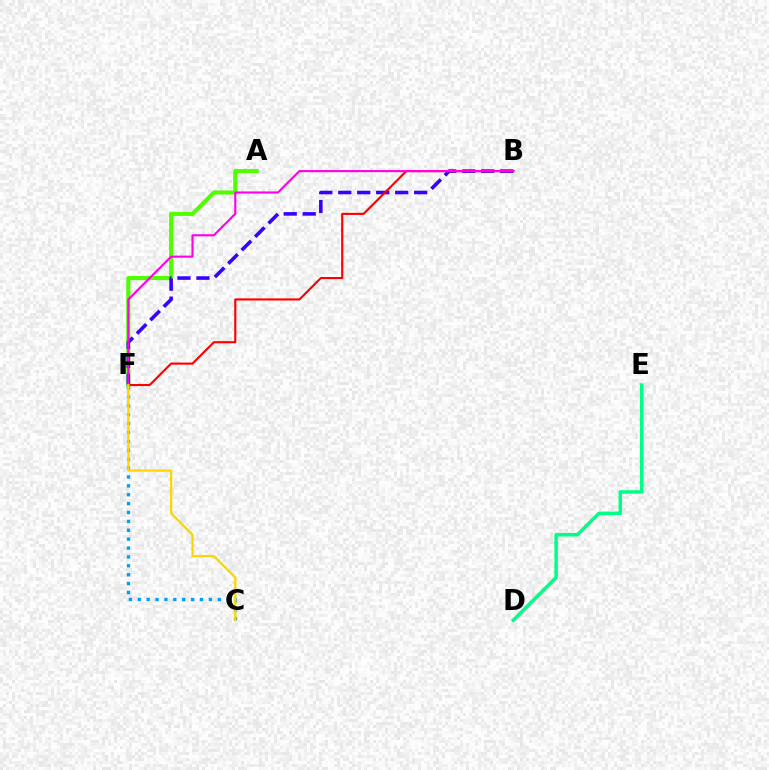{('A', 'F'): [{'color': '#4fff00', 'line_style': 'solid', 'thickness': 2.94}], ('B', 'F'): [{'color': '#3700ff', 'line_style': 'dashed', 'thickness': 2.58}, {'color': '#ff0000', 'line_style': 'solid', 'thickness': 1.53}, {'color': '#ff00ed', 'line_style': 'solid', 'thickness': 1.53}], ('D', 'E'): [{'color': '#00ff86', 'line_style': 'solid', 'thickness': 2.51}], ('C', 'F'): [{'color': '#009eff', 'line_style': 'dotted', 'thickness': 2.41}, {'color': '#ffd500', 'line_style': 'solid', 'thickness': 1.66}]}